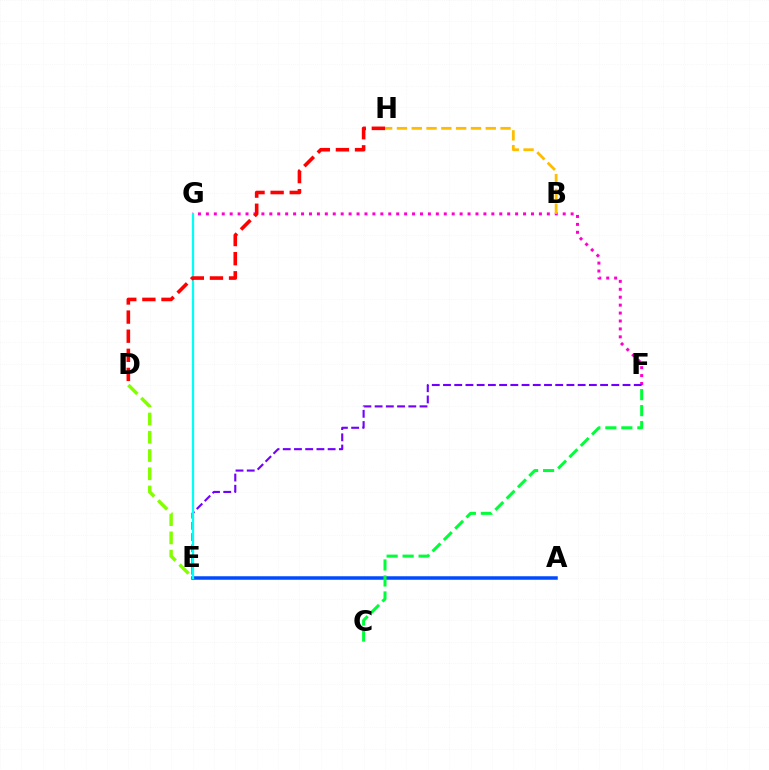{('A', 'E'): [{'color': '#004bff', 'line_style': 'solid', 'thickness': 2.52}], ('C', 'F'): [{'color': '#00ff39', 'line_style': 'dashed', 'thickness': 2.17}], ('F', 'G'): [{'color': '#ff00cf', 'line_style': 'dotted', 'thickness': 2.15}], ('B', 'H'): [{'color': '#ffbd00', 'line_style': 'dashed', 'thickness': 2.01}], ('D', 'E'): [{'color': '#84ff00', 'line_style': 'dashed', 'thickness': 2.48}], ('E', 'F'): [{'color': '#7200ff', 'line_style': 'dashed', 'thickness': 1.52}], ('E', 'G'): [{'color': '#00fff6', 'line_style': 'solid', 'thickness': 1.62}], ('D', 'H'): [{'color': '#ff0000', 'line_style': 'dashed', 'thickness': 2.6}]}